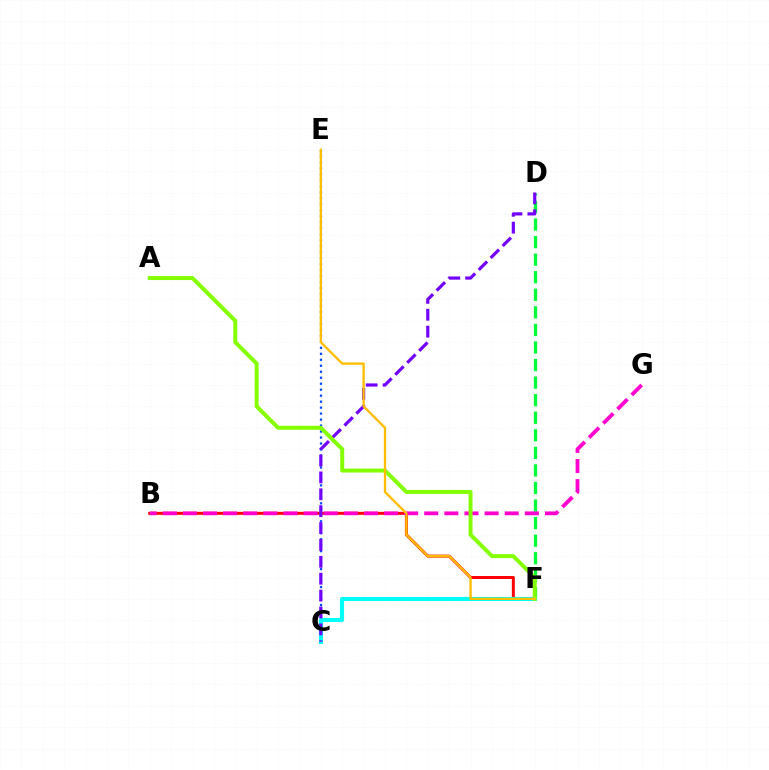{('D', 'F'): [{'color': '#00ff39', 'line_style': 'dashed', 'thickness': 2.39}], ('C', 'E'): [{'color': '#004bff', 'line_style': 'dotted', 'thickness': 1.62}], ('B', 'F'): [{'color': '#ff0000', 'line_style': 'solid', 'thickness': 2.14}], ('B', 'G'): [{'color': '#ff00cf', 'line_style': 'dashed', 'thickness': 2.73}], ('C', 'F'): [{'color': '#00fff6', 'line_style': 'solid', 'thickness': 2.97}], ('C', 'D'): [{'color': '#7200ff', 'line_style': 'dashed', 'thickness': 2.29}], ('A', 'F'): [{'color': '#84ff00', 'line_style': 'solid', 'thickness': 2.86}], ('E', 'F'): [{'color': '#ffbd00', 'line_style': 'solid', 'thickness': 1.67}]}